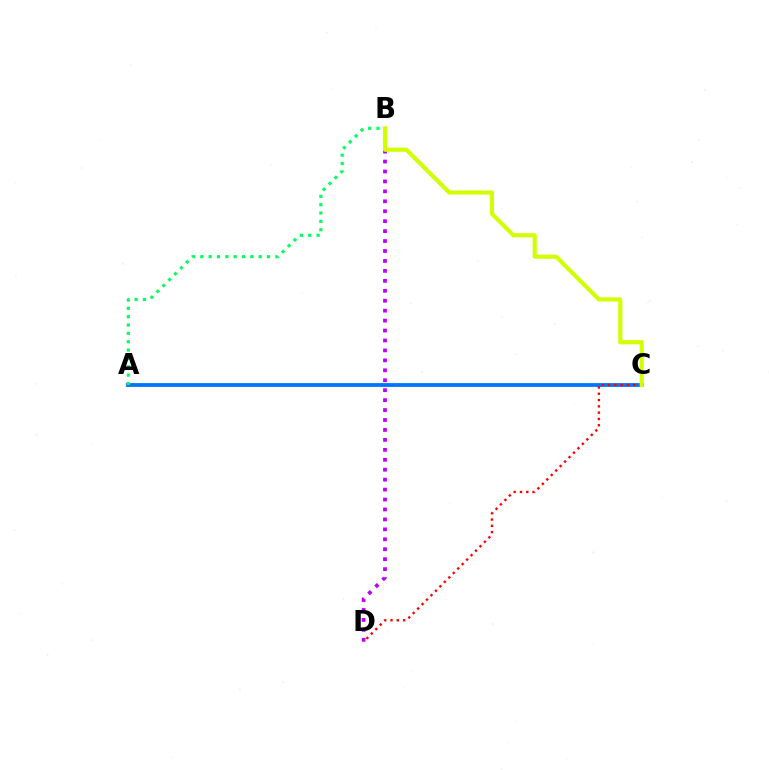{('A', 'C'): [{'color': '#0074ff', 'line_style': 'solid', 'thickness': 2.73}], ('A', 'B'): [{'color': '#00ff5c', 'line_style': 'dotted', 'thickness': 2.27}], ('B', 'D'): [{'color': '#b900ff', 'line_style': 'dotted', 'thickness': 2.7}], ('C', 'D'): [{'color': '#ff0000', 'line_style': 'dotted', 'thickness': 1.71}], ('B', 'C'): [{'color': '#d1ff00', 'line_style': 'solid', 'thickness': 2.98}]}